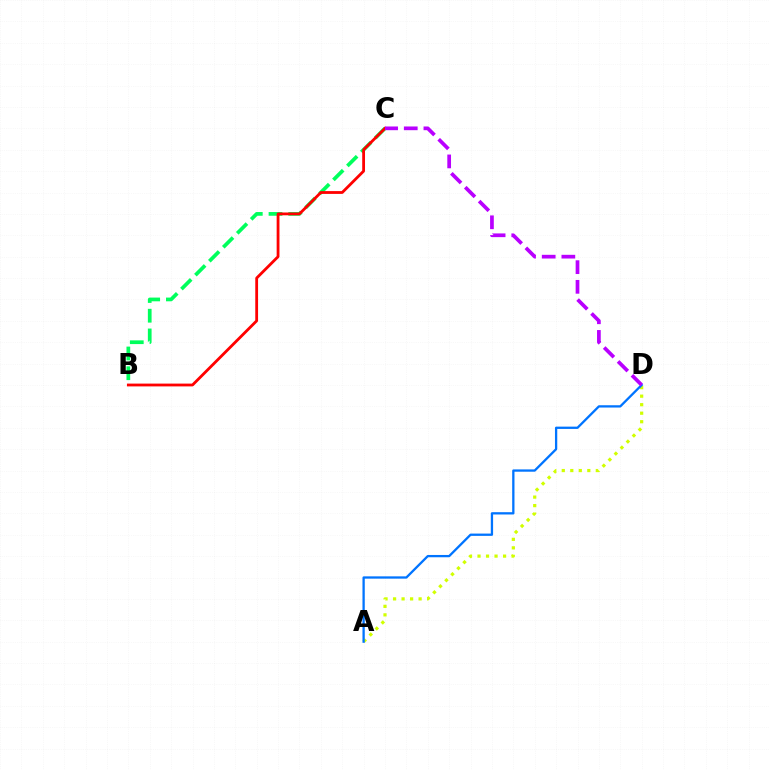{('A', 'D'): [{'color': '#d1ff00', 'line_style': 'dotted', 'thickness': 2.31}, {'color': '#0074ff', 'line_style': 'solid', 'thickness': 1.65}], ('B', 'C'): [{'color': '#00ff5c', 'line_style': 'dashed', 'thickness': 2.68}, {'color': '#ff0000', 'line_style': 'solid', 'thickness': 2.02}], ('C', 'D'): [{'color': '#b900ff', 'line_style': 'dashed', 'thickness': 2.67}]}